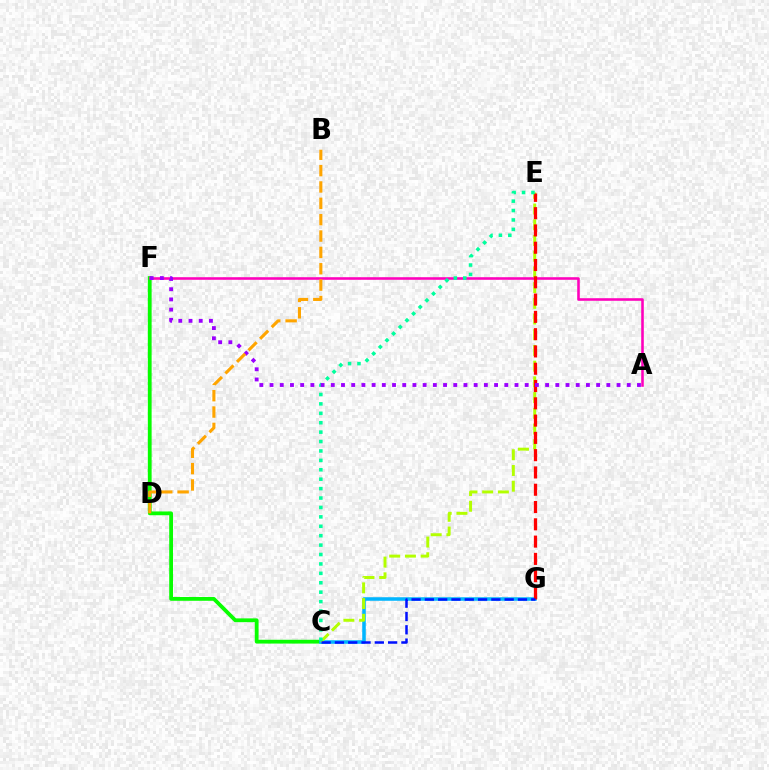{('C', 'F'): [{'color': '#08ff00', 'line_style': 'solid', 'thickness': 2.73}], ('C', 'G'): [{'color': '#00b5ff', 'line_style': 'solid', 'thickness': 2.55}, {'color': '#0010ff', 'line_style': 'dashed', 'thickness': 1.81}], ('A', 'F'): [{'color': '#ff00bd', 'line_style': 'solid', 'thickness': 1.85}, {'color': '#9b00ff', 'line_style': 'dotted', 'thickness': 2.77}], ('C', 'E'): [{'color': '#b3ff00', 'line_style': 'dashed', 'thickness': 2.13}, {'color': '#00ff9d', 'line_style': 'dotted', 'thickness': 2.56}], ('E', 'G'): [{'color': '#ff0000', 'line_style': 'dashed', 'thickness': 2.35}], ('B', 'D'): [{'color': '#ffa500', 'line_style': 'dashed', 'thickness': 2.22}]}